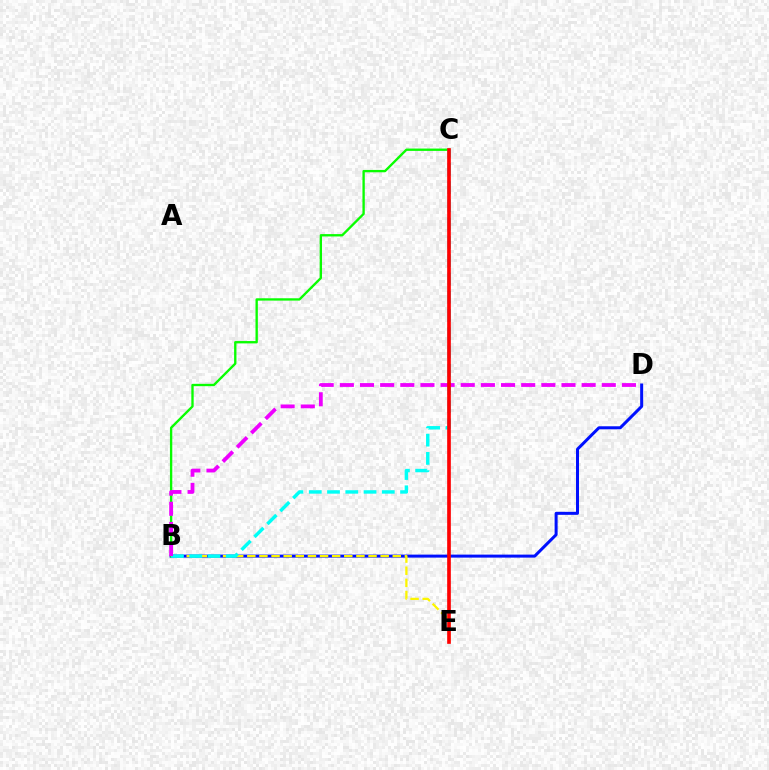{('B', 'D'): [{'color': '#0010ff', 'line_style': 'solid', 'thickness': 2.17}, {'color': '#ee00ff', 'line_style': 'dashed', 'thickness': 2.74}], ('B', 'E'): [{'color': '#fcf500', 'line_style': 'dashed', 'thickness': 1.65}], ('B', 'C'): [{'color': '#08ff00', 'line_style': 'solid', 'thickness': 1.69}, {'color': '#00fff6', 'line_style': 'dashed', 'thickness': 2.48}], ('C', 'E'): [{'color': '#ff0000', 'line_style': 'solid', 'thickness': 2.64}]}